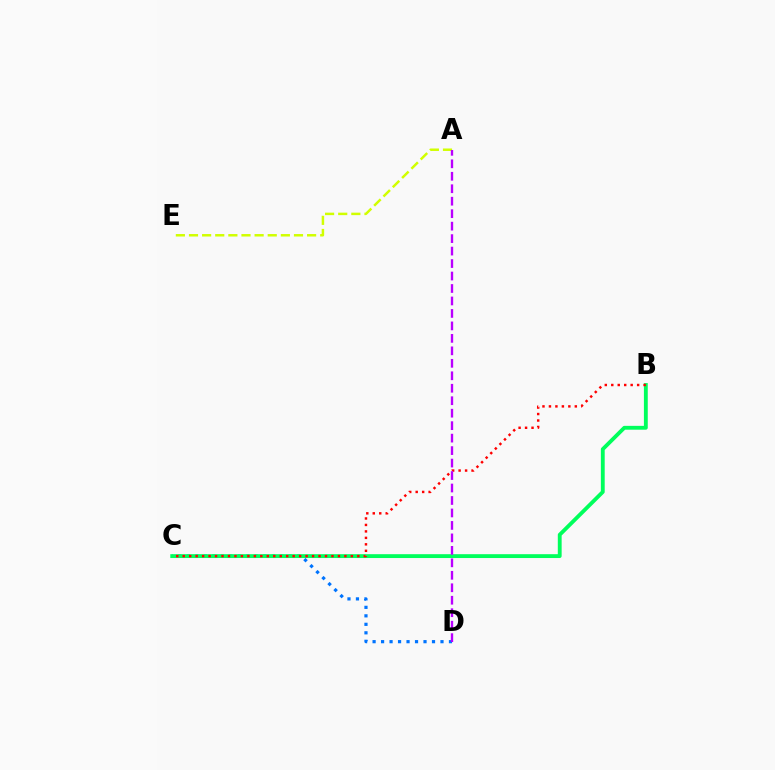{('C', 'D'): [{'color': '#0074ff', 'line_style': 'dotted', 'thickness': 2.31}], ('A', 'E'): [{'color': '#d1ff00', 'line_style': 'dashed', 'thickness': 1.78}], ('B', 'C'): [{'color': '#00ff5c', 'line_style': 'solid', 'thickness': 2.77}, {'color': '#ff0000', 'line_style': 'dotted', 'thickness': 1.76}], ('A', 'D'): [{'color': '#b900ff', 'line_style': 'dashed', 'thickness': 1.69}]}